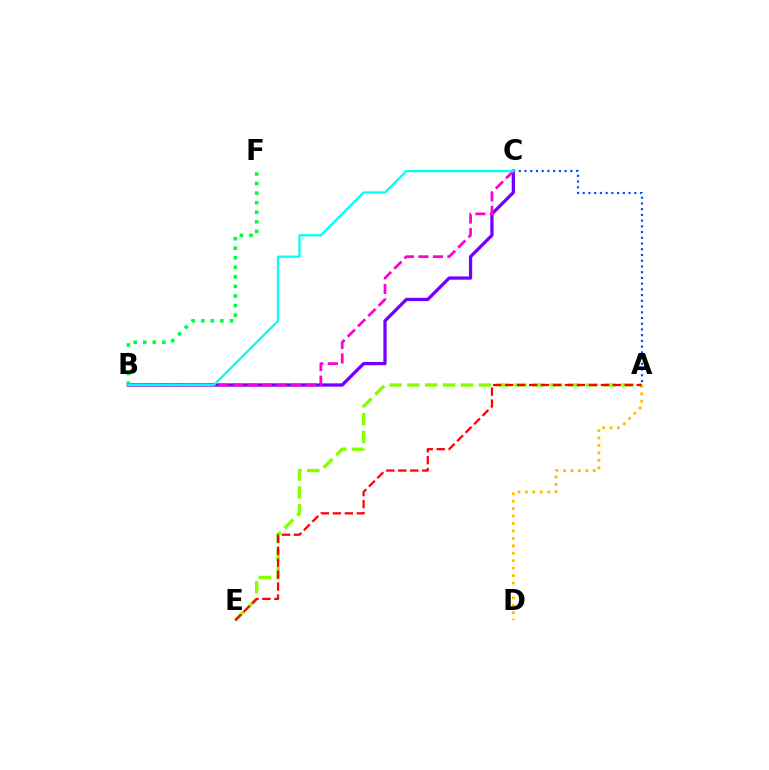{('A', 'D'): [{'color': '#ffbd00', 'line_style': 'dotted', 'thickness': 2.02}], ('B', 'C'): [{'color': '#7200ff', 'line_style': 'solid', 'thickness': 2.35}, {'color': '#ff00cf', 'line_style': 'dashed', 'thickness': 1.97}, {'color': '#00fff6', 'line_style': 'solid', 'thickness': 1.63}], ('A', 'C'): [{'color': '#004bff', 'line_style': 'dotted', 'thickness': 1.56}], ('A', 'E'): [{'color': '#84ff00', 'line_style': 'dashed', 'thickness': 2.43}, {'color': '#ff0000', 'line_style': 'dashed', 'thickness': 1.62}], ('B', 'F'): [{'color': '#00ff39', 'line_style': 'dotted', 'thickness': 2.6}]}